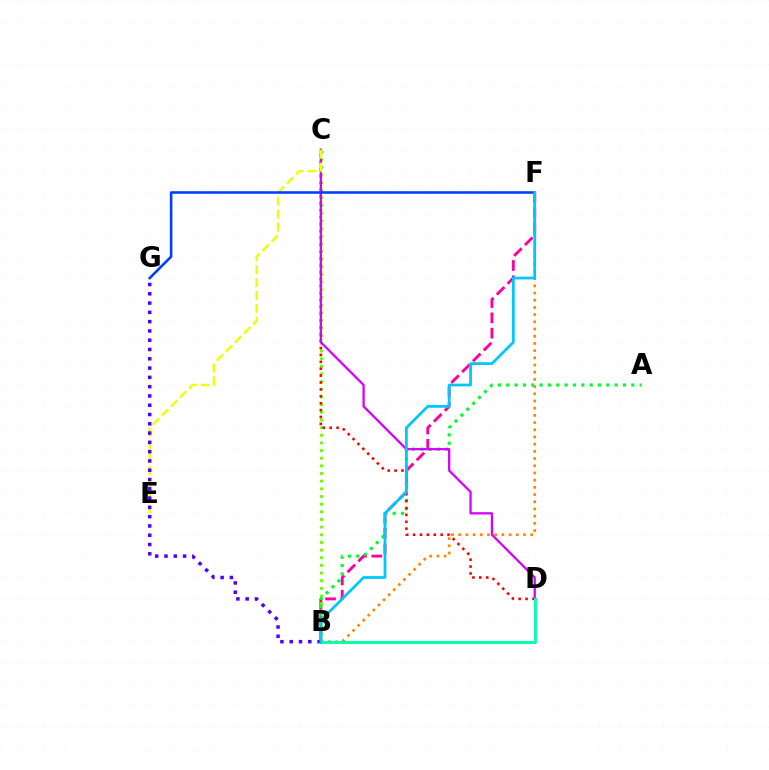{('B', 'F'): [{'color': '#ff8800', 'line_style': 'dotted', 'thickness': 1.96}, {'color': '#ff00a0', 'line_style': 'dashed', 'thickness': 2.08}, {'color': '#00c7ff', 'line_style': 'solid', 'thickness': 1.99}], ('B', 'C'): [{'color': '#66ff00', 'line_style': 'dotted', 'thickness': 2.08}], ('A', 'B'): [{'color': '#00ff27', 'line_style': 'dotted', 'thickness': 2.27}], ('C', 'D'): [{'color': '#ff0000', 'line_style': 'dotted', 'thickness': 1.87}, {'color': '#d600ff', 'line_style': 'solid', 'thickness': 1.64}], ('C', 'E'): [{'color': '#eeff00', 'line_style': 'dashed', 'thickness': 1.75}], ('B', 'D'): [{'color': '#00ffaf', 'line_style': 'solid', 'thickness': 2.09}], ('F', 'G'): [{'color': '#003fff', 'line_style': 'solid', 'thickness': 1.86}], ('B', 'G'): [{'color': '#4f00ff', 'line_style': 'dotted', 'thickness': 2.52}]}